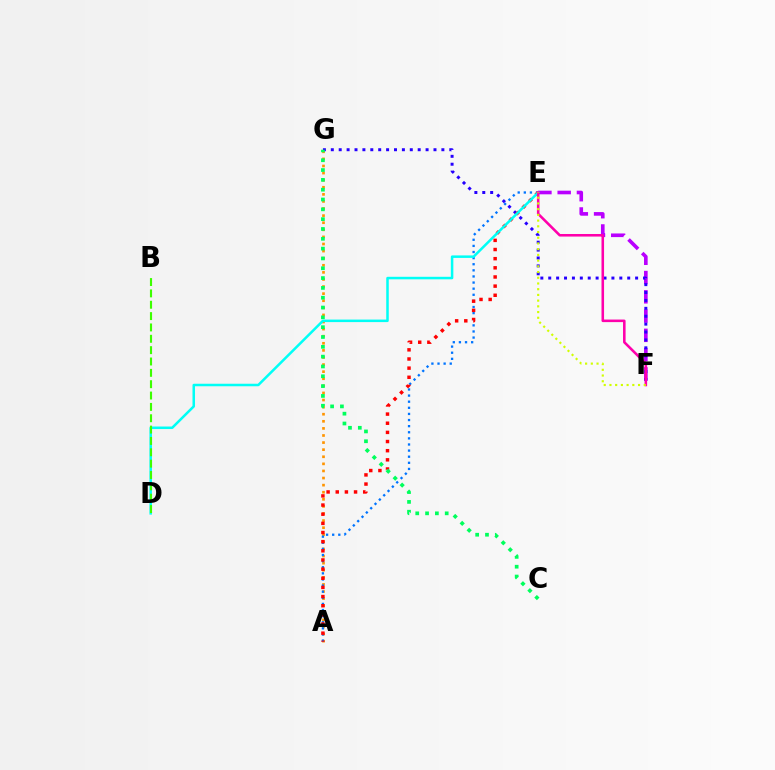{('A', 'G'): [{'color': '#ff9400', 'line_style': 'dotted', 'thickness': 1.93}], ('A', 'E'): [{'color': '#0074ff', 'line_style': 'dotted', 'thickness': 1.66}, {'color': '#ff0000', 'line_style': 'dotted', 'thickness': 2.49}], ('E', 'F'): [{'color': '#b900ff', 'line_style': 'dashed', 'thickness': 2.62}, {'color': '#ff00ac', 'line_style': 'solid', 'thickness': 1.85}, {'color': '#d1ff00', 'line_style': 'dotted', 'thickness': 1.55}], ('F', 'G'): [{'color': '#2500ff', 'line_style': 'dotted', 'thickness': 2.15}], ('C', 'G'): [{'color': '#00ff5c', 'line_style': 'dotted', 'thickness': 2.67}], ('D', 'E'): [{'color': '#00fff6', 'line_style': 'solid', 'thickness': 1.81}], ('B', 'D'): [{'color': '#3dff00', 'line_style': 'dashed', 'thickness': 1.54}]}